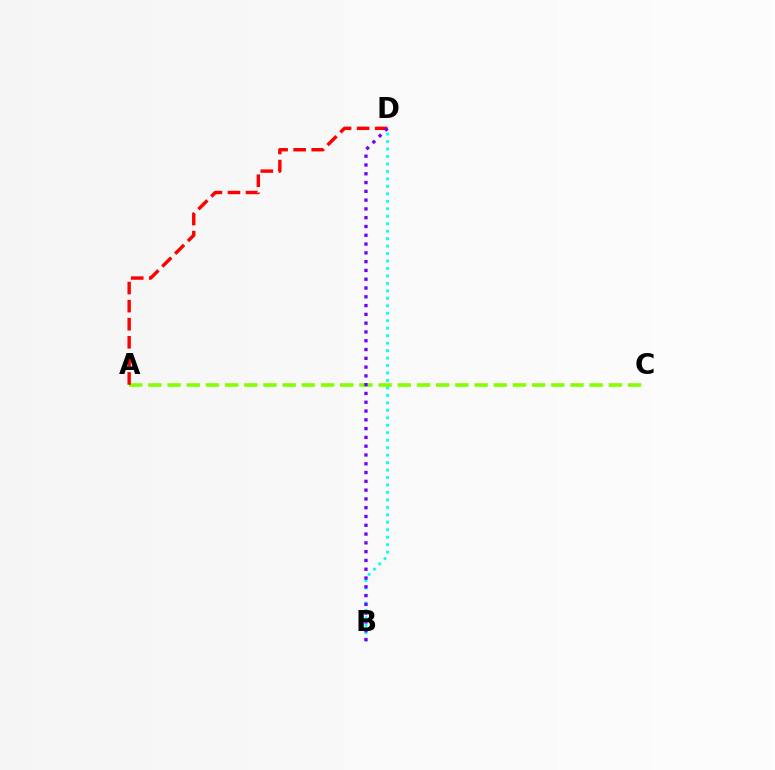{('B', 'D'): [{'color': '#00fff6', 'line_style': 'dotted', 'thickness': 2.03}, {'color': '#7200ff', 'line_style': 'dotted', 'thickness': 2.39}], ('A', 'C'): [{'color': '#84ff00', 'line_style': 'dashed', 'thickness': 2.61}], ('A', 'D'): [{'color': '#ff0000', 'line_style': 'dashed', 'thickness': 2.46}]}